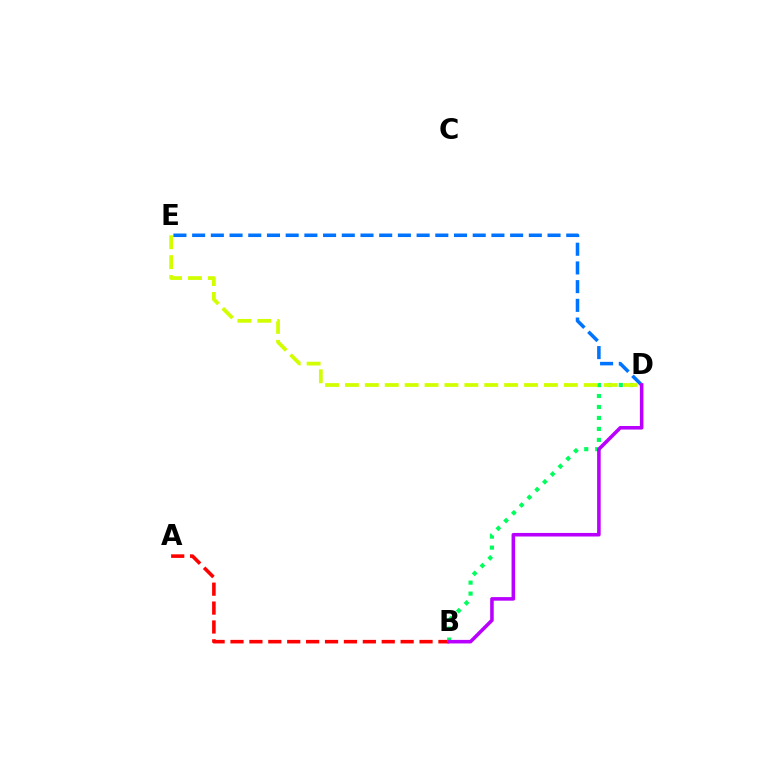{('A', 'B'): [{'color': '#ff0000', 'line_style': 'dashed', 'thickness': 2.57}], ('D', 'E'): [{'color': '#0074ff', 'line_style': 'dashed', 'thickness': 2.54}, {'color': '#d1ff00', 'line_style': 'dashed', 'thickness': 2.7}], ('B', 'D'): [{'color': '#00ff5c', 'line_style': 'dotted', 'thickness': 2.98}, {'color': '#b900ff', 'line_style': 'solid', 'thickness': 2.57}]}